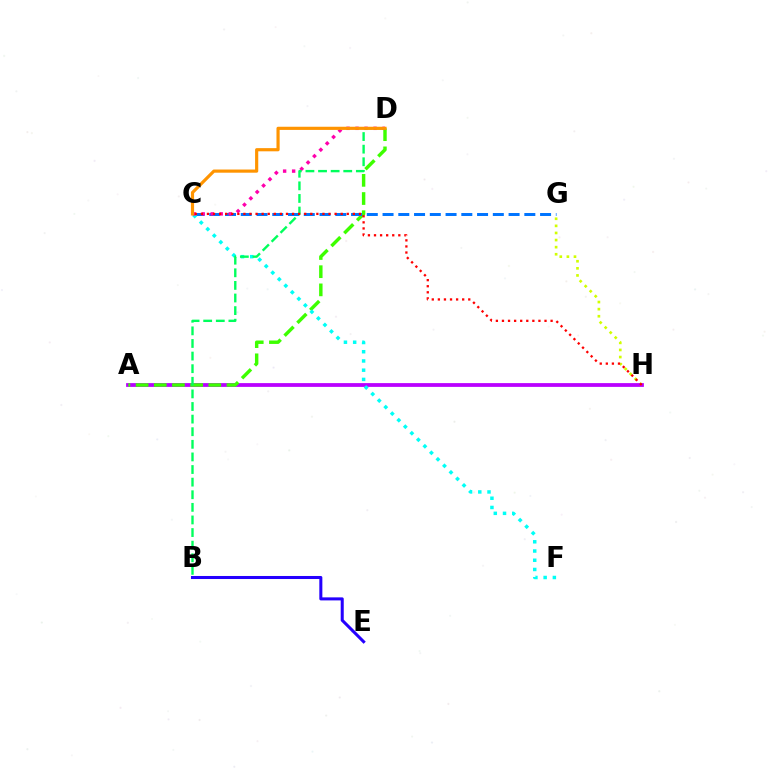{('G', 'H'): [{'color': '#d1ff00', 'line_style': 'dotted', 'thickness': 1.93}], ('A', 'H'): [{'color': '#b900ff', 'line_style': 'solid', 'thickness': 2.72}], ('A', 'D'): [{'color': '#3dff00', 'line_style': 'dashed', 'thickness': 2.47}], ('B', 'E'): [{'color': '#2500ff', 'line_style': 'solid', 'thickness': 2.19}], ('C', 'G'): [{'color': '#0074ff', 'line_style': 'dashed', 'thickness': 2.14}], ('C', 'F'): [{'color': '#00fff6', 'line_style': 'dotted', 'thickness': 2.51}], ('C', 'D'): [{'color': '#ff00ac', 'line_style': 'dotted', 'thickness': 2.45}, {'color': '#ff9400', 'line_style': 'solid', 'thickness': 2.28}], ('B', 'D'): [{'color': '#00ff5c', 'line_style': 'dashed', 'thickness': 1.71}], ('C', 'H'): [{'color': '#ff0000', 'line_style': 'dotted', 'thickness': 1.65}]}